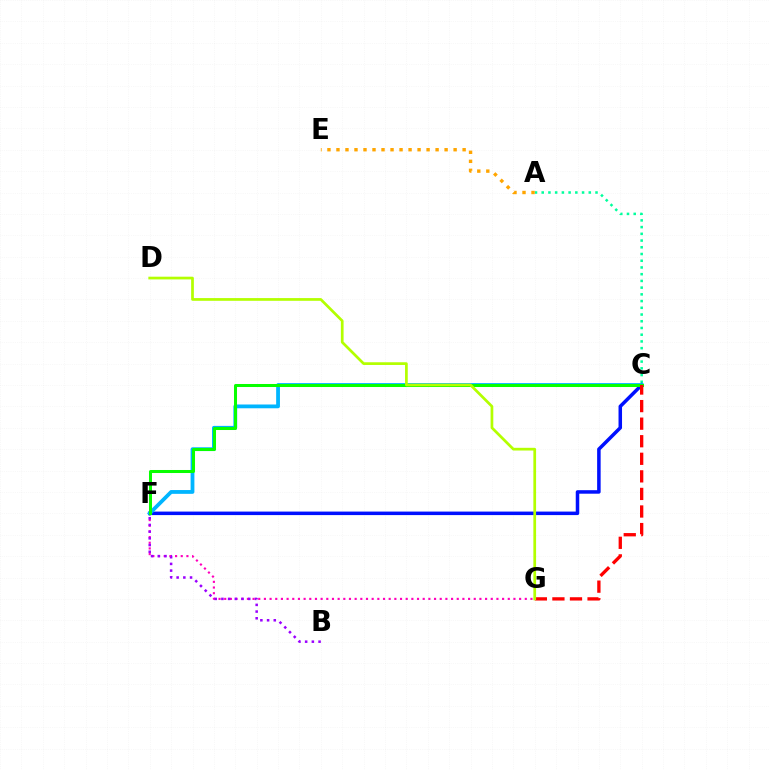{('A', 'C'): [{'color': '#00ff9d', 'line_style': 'dotted', 'thickness': 1.83}], ('F', 'G'): [{'color': '#ff00bd', 'line_style': 'dotted', 'thickness': 1.54}], ('C', 'F'): [{'color': '#0010ff', 'line_style': 'solid', 'thickness': 2.53}, {'color': '#00b5ff', 'line_style': 'solid', 'thickness': 2.73}, {'color': '#08ff00', 'line_style': 'solid', 'thickness': 2.18}], ('A', 'E'): [{'color': '#ffa500', 'line_style': 'dotted', 'thickness': 2.45}], ('C', 'G'): [{'color': '#ff0000', 'line_style': 'dashed', 'thickness': 2.39}], ('D', 'G'): [{'color': '#b3ff00', 'line_style': 'solid', 'thickness': 1.96}], ('B', 'F'): [{'color': '#9b00ff', 'line_style': 'dotted', 'thickness': 1.82}]}